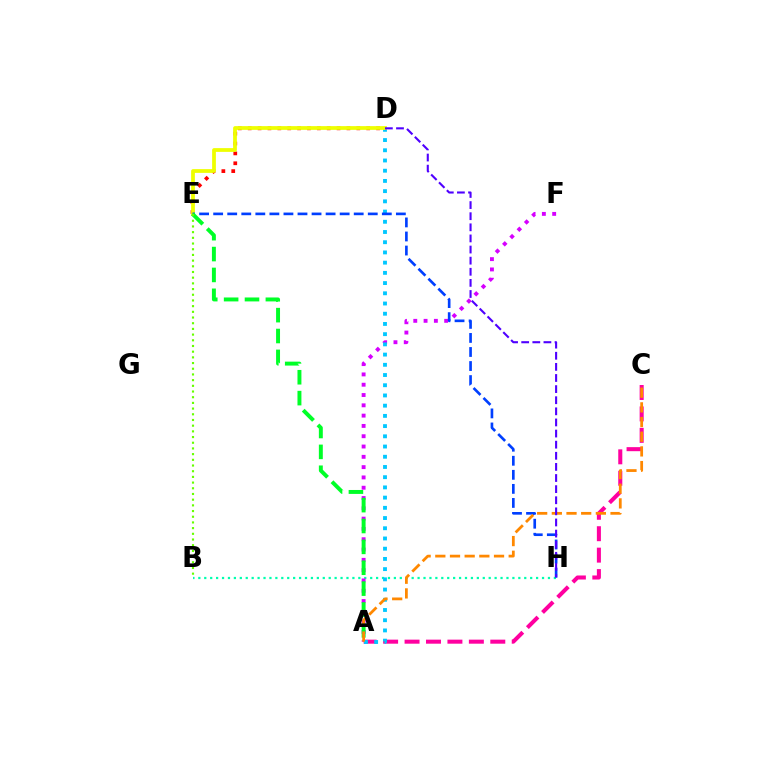{('B', 'H'): [{'color': '#00ffaf', 'line_style': 'dotted', 'thickness': 1.61}], ('A', 'F'): [{'color': '#d600ff', 'line_style': 'dotted', 'thickness': 2.8}], ('A', 'C'): [{'color': '#ff00a0', 'line_style': 'dashed', 'thickness': 2.91}, {'color': '#ff8800', 'line_style': 'dashed', 'thickness': 1.99}], ('D', 'E'): [{'color': '#ff0000', 'line_style': 'dotted', 'thickness': 2.68}, {'color': '#eeff00', 'line_style': 'solid', 'thickness': 2.7}], ('A', 'D'): [{'color': '#00c7ff', 'line_style': 'dotted', 'thickness': 2.78}], ('E', 'H'): [{'color': '#003fff', 'line_style': 'dashed', 'thickness': 1.91}], ('A', 'E'): [{'color': '#00ff27', 'line_style': 'dashed', 'thickness': 2.84}], ('D', 'H'): [{'color': '#4f00ff', 'line_style': 'dashed', 'thickness': 1.51}], ('B', 'E'): [{'color': '#66ff00', 'line_style': 'dotted', 'thickness': 1.55}]}